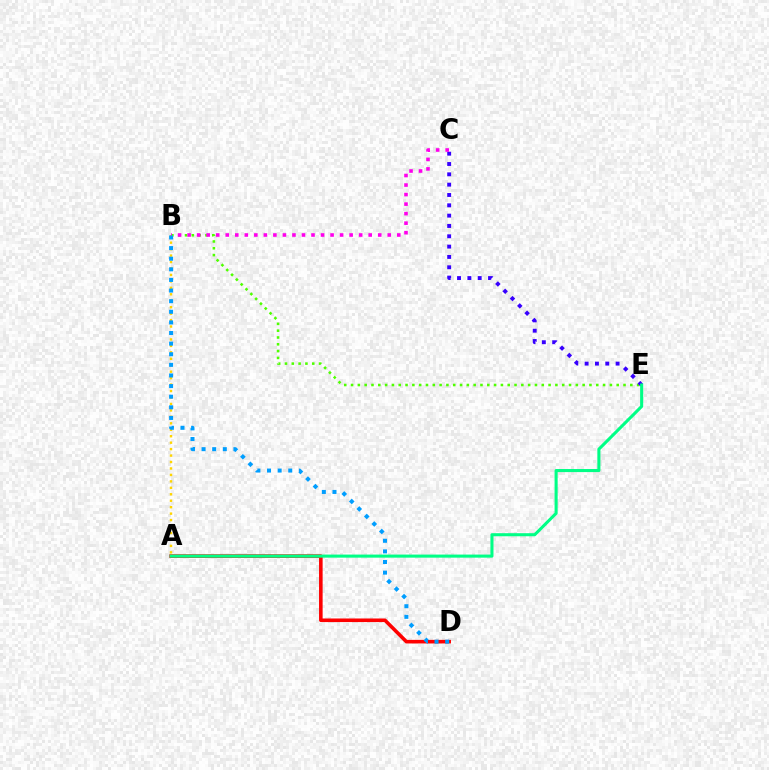{('B', 'E'): [{'color': '#4fff00', 'line_style': 'dotted', 'thickness': 1.85}], ('A', 'B'): [{'color': '#ffd500', 'line_style': 'dotted', 'thickness': 1.75}], ('C', 'E'): [{'color': '#3700ff', 'line_style': 'dotted', 'thickness': 2.81}], ('A', 'D'): [{'color': '#ff0000', 'line_style': 'solid', 'thickness': 2.58}], ('B', 'C'): [{'color': '#ff00ed', 'line_style': 'dotted', 'thickness': 2.59}], ('B', 'D'): [{'color': '#009eff', 'line_style': 'dotted', 'thickness': 2.88}], ('A', 'E'): [{'color': '#00ff86', 'line_style': 'solid', 'thickness': 2.21}]}